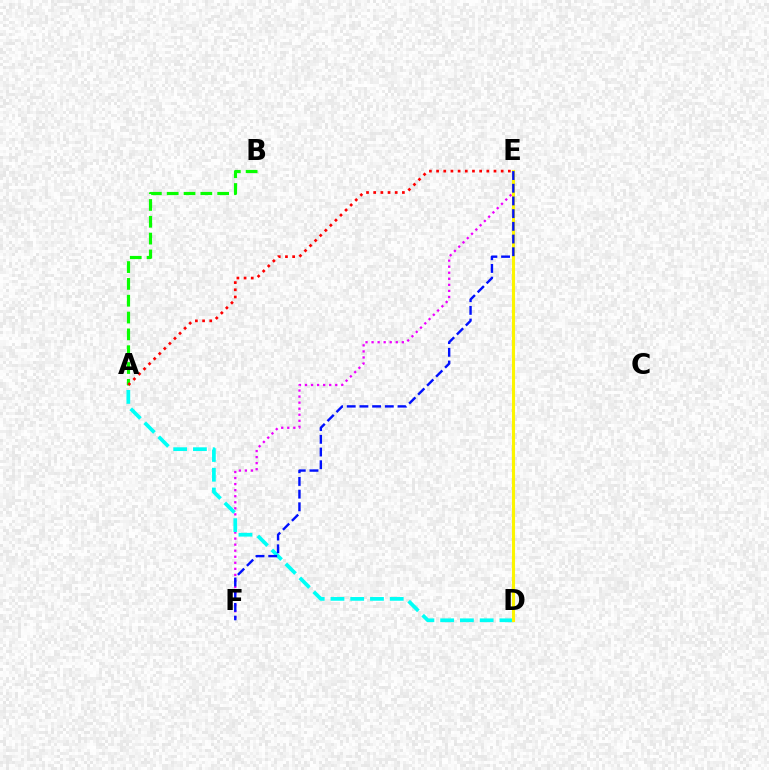{('E', 'F'): [{'color': '#ee00ff', 'line_style': 'dotted', 'thickness': 1.64}, {'color': '#0010ff', 'line_style': 'dashed', 'thickness': 1.73}], ('A', 'D'): [{'color': '#00fff6', 'line_style': 'dashed', 'thickness': 2.68}], ('D', 'E'): [{'color': '#fcf500', 'line_style': 'solid', 'thickness': 2.24}], ('A', 'B'): [{'color': '#08ff00', 'line_style': 'dashed', 'thickness': 2.29}], ('A', 'E'): [{'color': '#ff0000', 'line_style': 'dotted', 'thickness': 1.95}]}